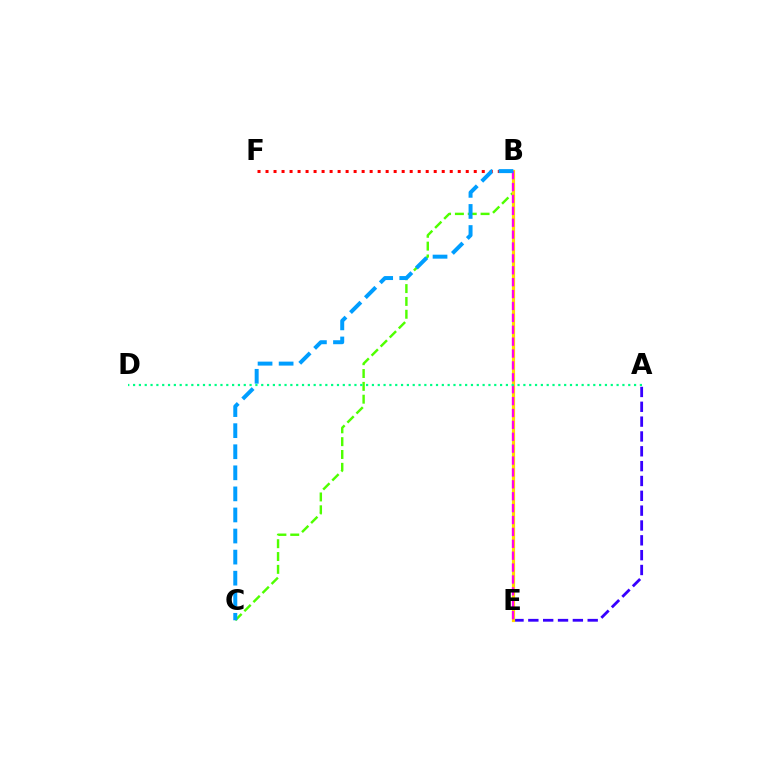{('A', 'E'): [{'color': '#3700ff', 'line_style': 'dashed', 'thickness': 2.02}], ('B', 'C'): [{'color': '#4fff00', 'line_style': 'dashed', 'thickness': 1.74}, {'color': '#009eff', 'line_style': 'dashed', 'thickness': 2.86}], ('B', 'E'): [{'color': '#ffd500', 'line_style': 'solid', 'thickness': 2.3}, {'color': '#ff00ed', 'line_style': 'dashed', 'thickness': 1.62}], ('A', 'D'): [{'color': '#00ff86', 'line_style': 'dotted', 'thickness': 1.58}], ('B', 'F'): [{'color': '#ff0000', 'line_style': 'dotted', 'thickness': 2.18}]}